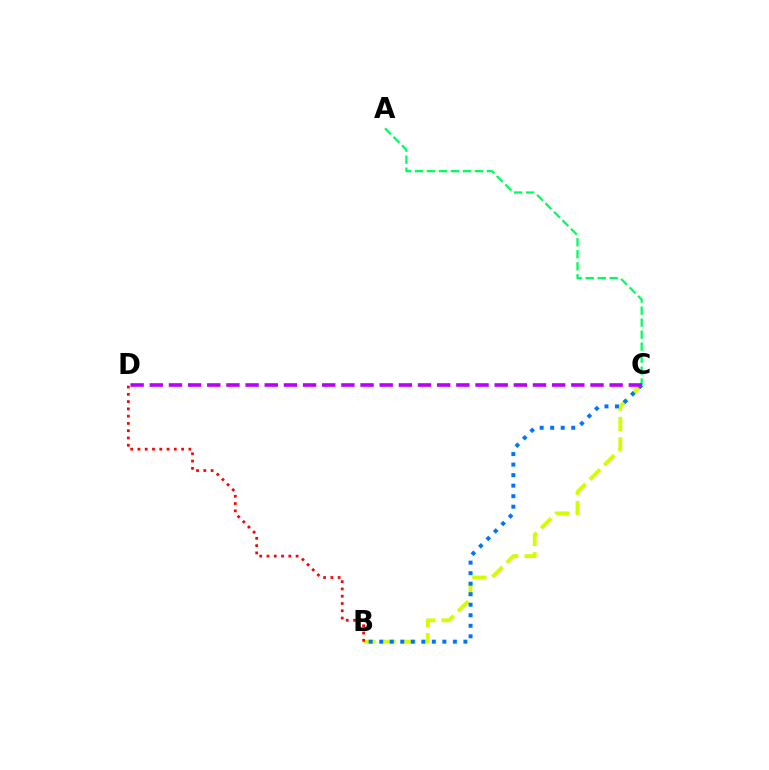{('B', 'C'): [{'color': '#d1ff00', 'line_style': 'dashed', 'thickness': 2.77}, {'color': '#0074ff', 'line_style': 'dotted', 'thickness': 2.86}], ('A', 'C'): [{'color': '#00ff5c', 'line_style': 'dashed', 'thickness': 1.63}], ('C', 'D'): [{'color': '#b900ff', 'line_style': 'dashed', 'thickness': 2.6}], ('B', 'D'): [{'color': '#ff0000', 'line_style': 'dotted', 'thickness': 1.98}]}